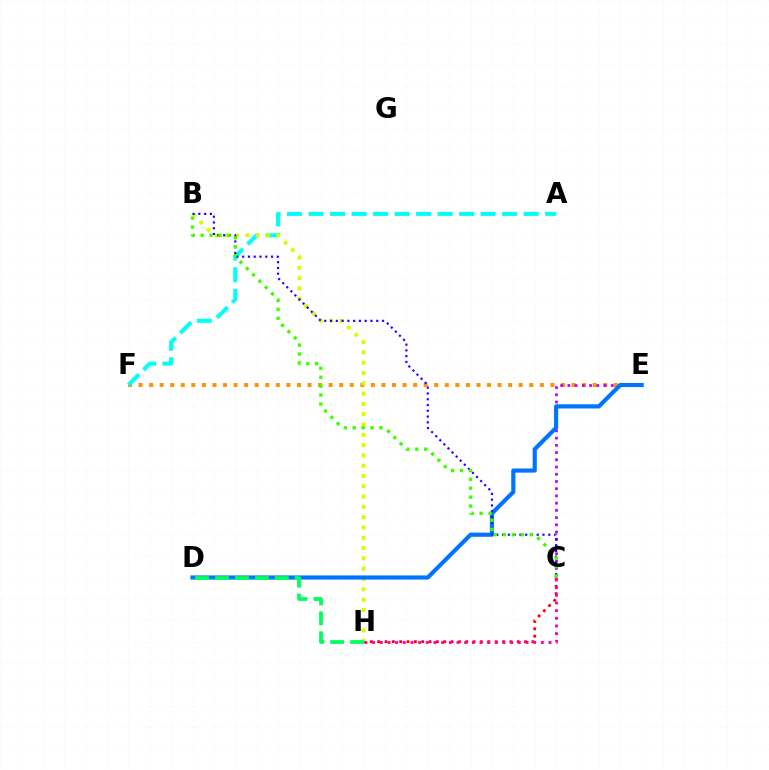{('E', 'F'): [{'color': '#ff9400', 'line_style': 'dotted', 'thickness': 2.87}], ('A', 'F'): [{'color': '#00fff6', 'line_style': 'dashed', 'thickness': 2.92}], ('C', 'H'): [{'color': '#ff0000', 'line_style': 'dotted', 'thickness': 2.0}, {'color': '#ff00ac', 'line_style': 'dotted', 'thickness': 2.08}], ('B', 'H'): [{'color': '#d1ff00', 'line_style': 'dotted', 'thickness': 2.8}], ('C', 'E'): [{'color': '#b900ff', 'line_style': 'dotted', 'thickness': 1.96}], ('D', 'E'): [{'color': '#0074ff', 'line_style': 'solid', 'thickness': 2.99}], ('B', 'C'): [{'color': '#2500ff', 'line_style': 'dotted', 'thickness': 1.57}, {'color': '#3dff00', 'line_style': 'dotted', 'thickness': 2.42}], ('D', 'H'): [{'color': '#00ff5c', 'line_style': 'dashed', 'thickness': 2.7}]}